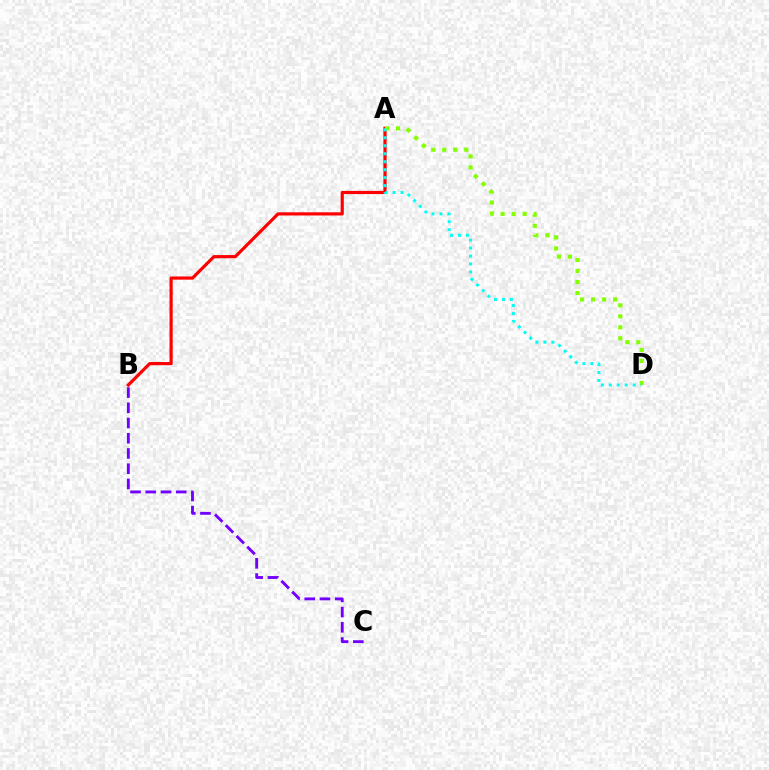{('A', 'B'): [{'color': '#ff0000', 'line_style': 'solid', 'thickness': 2.29}], ('B', 'C'): [{'color': '#7200ff', 'line_style': 'dashed', 'thickness': 2.07}], ('A', 'D'): [{'color': '#84ff00', 'line_style': 'dotted', 'thickness': 2.99}, {'color': '#00fff6', 'line_style': 'dotted', 'thickness': 2.17}]}